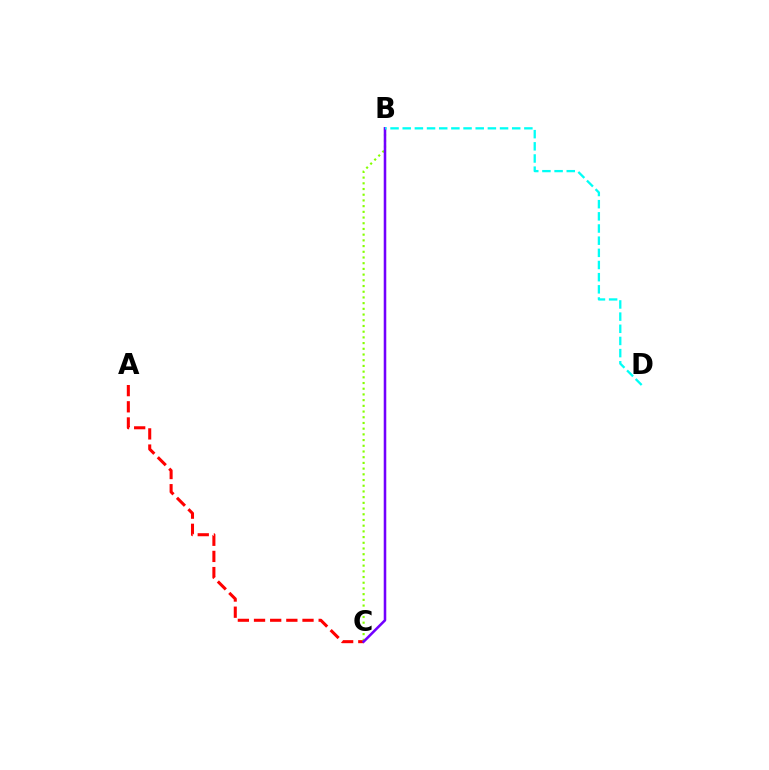{('A', 'C'): [{'color': '#ff0000', 'line_style': 'dashed', 'thickness': 2.2}], ('B', 'C'): [{'color': '#84ff00', 'line_style': 'dotted', 'thickness': 1.55}, {'color': '#7200ff', 'line_style': 'solid', 'thickness': 1.84}], ('B', 'D'): [{'color': '#00fff6', 'line_style': 'dashed', 'thickness': 1.65}]}